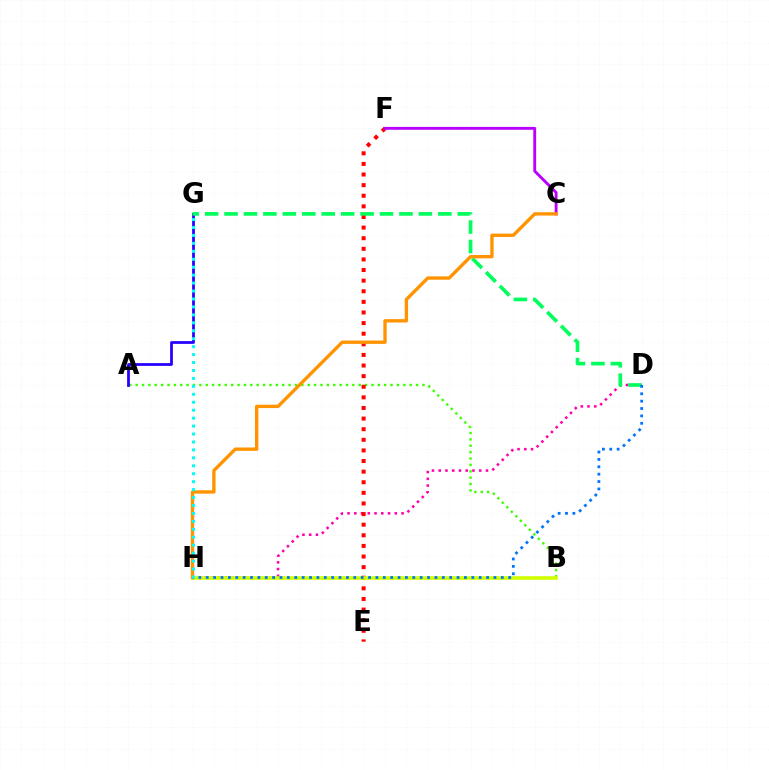{('D', 'H'): [{'color': '#ff00ac', 'line_style': 'dotted', 'thickness': 1.83}, {'color': '#0074ff', 'line_style': 'dotted', 'thickness': 2.0}], ('A', 'B'): [{'color': '#3dff00', 'line_style': 'dotted', 'thickness': 1.73}], ('A', 'G'): [{'color': '#2500ff', 'line_style': 'solid', 'thickness': 1.99}], ('E', 'F'): [{'color': '#ff0000', 'line_style': 'dotted', 'thickness': 2.88}], ('D', 'G'): [{'color': '#00ff5c', 'line_style': 'dashed', 'thickness': 2.64}], ('C', 'F'): [{'color': '#b900ff', 'line_style': 'solid', 'thickness': 2.08}], ('B', 'H'): [{'color': '#d1ff00', 'line_style': 'solid', 'thickness': 2.63}], ('C', 'H'): [{'color': '#ff9400', 'line_style': 'solid', 'thickness': 2.42}], ('G', 'H'): [{'color': '#00fff6', 'line_style': 'dotted', 'thickness': 2.16}]}